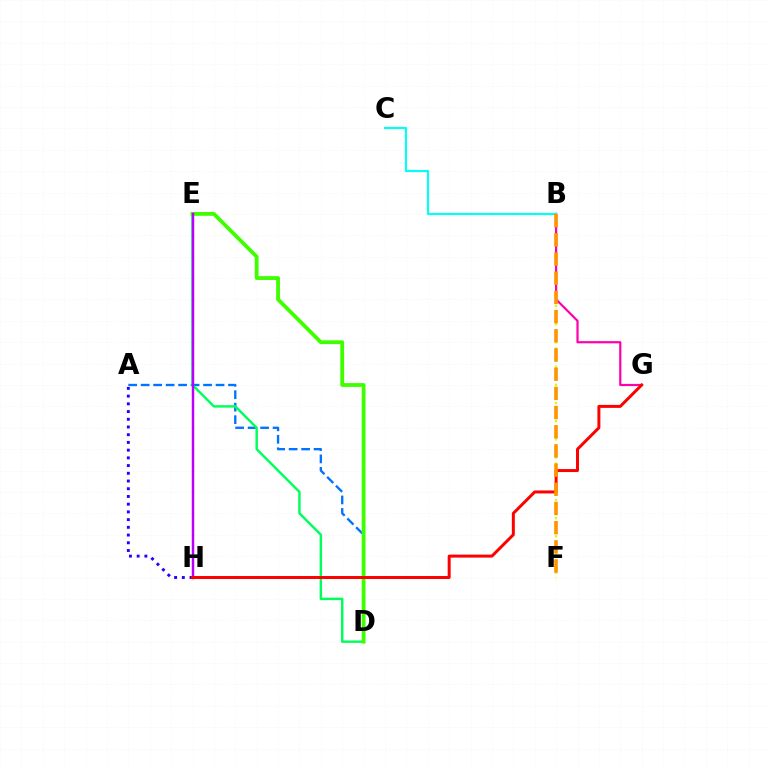{('A', 'D'): [{'color': '#0074ff', 'line_style': 'dashed', 'thickness': 1.7}], ('D', 'E'): [{'color': '#00ff5c', 'line_style': 'solid', 'thickness': 1.76}, {'color': '#3dff00', 'line_style': 'solid', 'thickness': 2.75}], ('B', 'F'): [{'color': '#d1ff00', 'line_style': 'dotted', 'thickness': 1.65}, {'color': '#ff9400', 'line_style': 'dashed', 'thickness': 2.61}], ('B', 'G'): [{'color': '#ff00ac', 'line_style': 'solid', 'thickness': 1.59}], ('A', 'H'): [{'color': '#2500ff', 'line_style': 'dotted', 'thickness': 2.1}], ('E', 'H'): [{'color': '#b900ff', 'line_style': 'solid', 'thickness': 1.78}], ('G', 'H'): [{'color': '#ff0000', 'line_style': 'solid', 'thickness': 2.15}], ('B', 'C'): [{'color': '#00fff6', 'line_style': 'solid', 'thickness': 1.55}]}